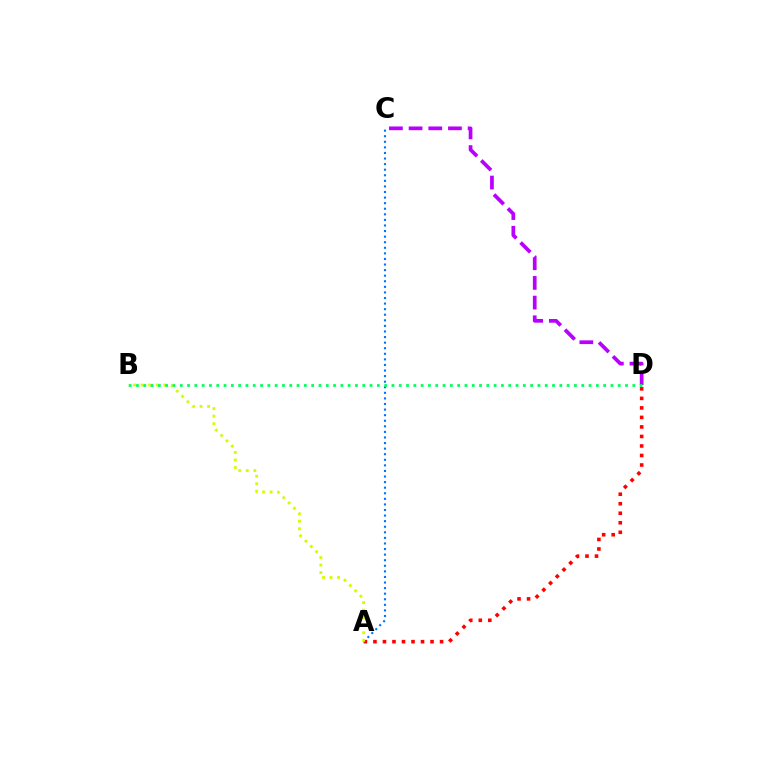{('A', 'D'): [{'color': '#ff0000', 'line_style': 'dotted', 'thickness': 2.59}], ('C', 'D'): [{'color': '#b900ff', 'line_style': 'dashed', 'thickness': 2.67}], ('A', 'C'): [{'color': '#0074ff', 'line_style': 'dotted', 'thickness': 1.52}], ('A', 'B'): [{'color': '#d1ff00', 'line_style': 'dotted', 'thickness': 2.05}], ('B', 'D'): [{'color': '#00ff5c', 'line_style': 'dotted', 'thickness': 1.98}]}